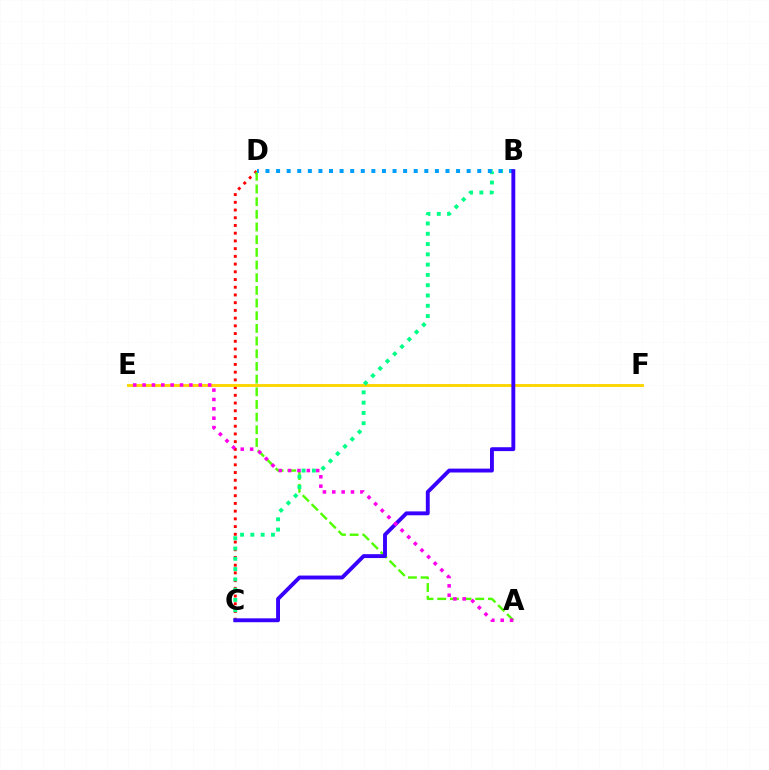{('C', 'D'): [{'color': '#ff0000', 'line_style': 'dotted', 'thickness': 2.1}], ('E', 'F'): [{'color': '#ffd500', 'line_style': 'solid', 'thickness': 2.09}], ('A', 'D'): [{'color': '#4fff00', 'line_style': 'dashed', 'thickness': 1.72}], ('B', 'C'): [{'color': '#00ff86', 'line_style': 'dotted', 'thickness': 2.8}, {'color': '#3700ff', 'line_style': 'solid', 'thickness': 2.79}], ('B', 'D'): [{'color': '#009eff', 'line_style': 'dotted', 'thickness': 2.88}], ('A', 'E'): [{'color': '#ff00ed', 'line_style': 'dotted', 'thickness': 2.54}]}